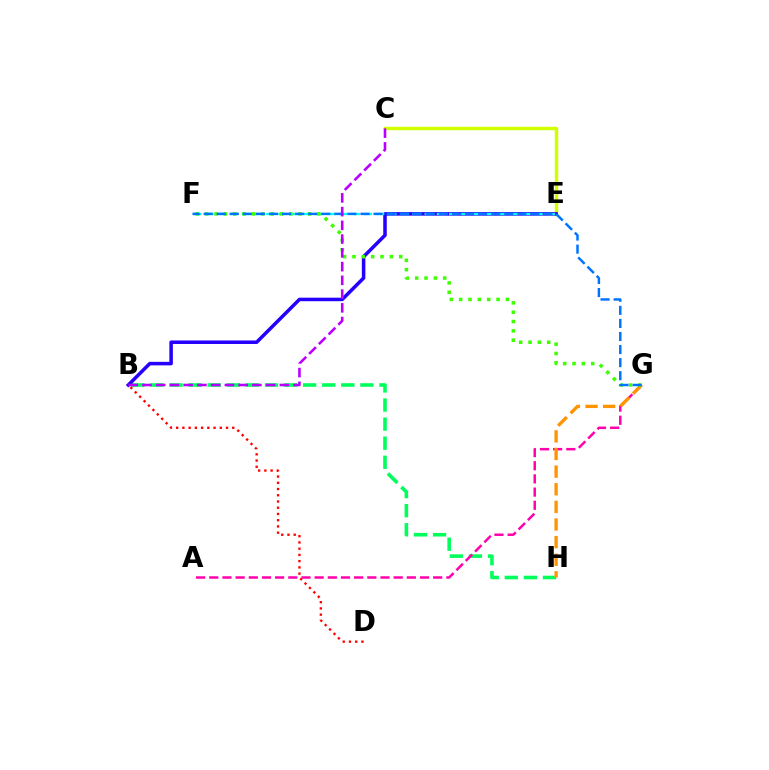{('C', 'E'): [{'color': '#d1ff00', 'line_style': 'solid', 'thickness': 2.48}], ('B', 'H'): [{'color': '#00ff5c', 'line_style': 'dashed', 'thickness': 2.59}], ('B', 'D'): [{'color': '#ff0000', 'line_style': 'dotted', 'thickness': 1.69}], ('B', 'E'): [{'color': '#2500ff', 'line_style': 'solid', 'thickness': 2.54}], ('A', 'G'): [{'color': '#ff00ac', 'line_style': 'dashed', 'thickness': 1.79}], ('G', 'H'): [{'color': '#ff9400', 'line_style': 'dashed', 'thickness': 2.39}], ('E', 'F'): [{'color': '#00fff6', 'line_style': 'dashed', 'thickness': 1.66}], ('F', 'G'): [{'color': '#3dff00', 'line_style': 'dotted', 'thickness': 2.54}, {'color': '#0074ff', 'line_style': 'dashed', 'thickness': 1.78}], ('B', 'C'): [{'color': '#b900ff', 'line_style': 'dashed', 'thickness': 1.87}]}